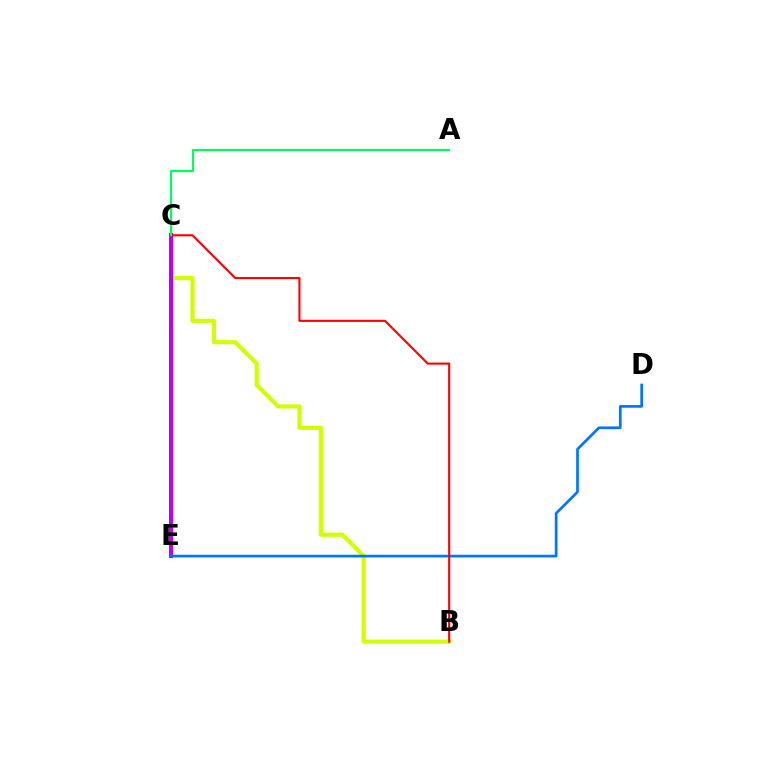{('B', 'C'): [{'color': '#d1ff00', 'line_style': 'solid', 'thickness': 2.98}, {'color': '#ff0000', 'line_style': 'solid', 'thickness': 1.52}], ('C', 'E'): [{'color': '#b900ff', 'line_style': 'solid', 'thickness': 2.92}], ('D', 'E'): [{'color': '#0074ff', 'line_style': 'solid', 'thickness': 1.93}], ('A', 'C'): [{'color': '#00ff5c', 'line_style': 'solid', 'thickness': 1.57}]}